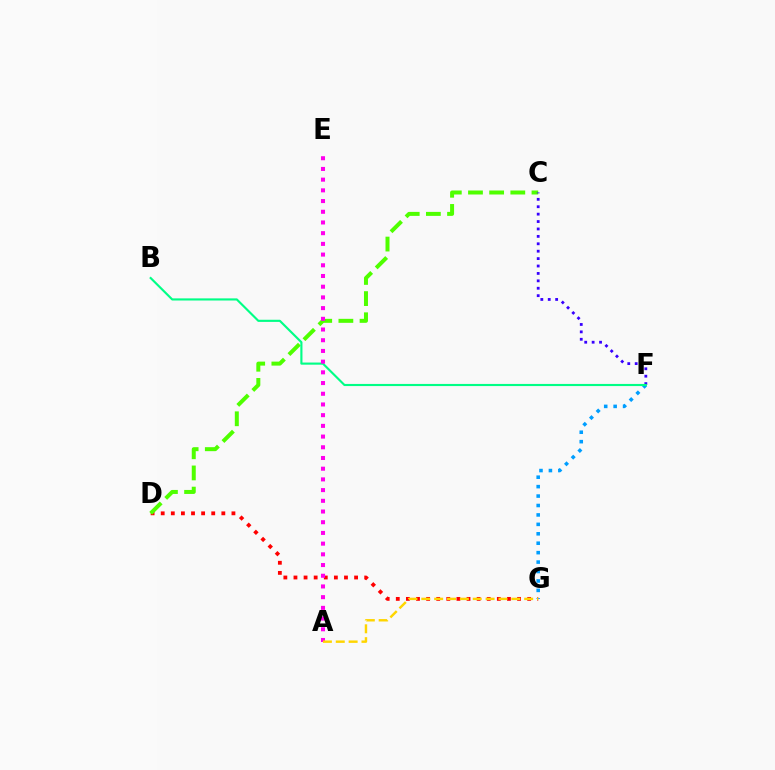{('D', 'G'): [{'color': '#ff0000', 'line_style': 'dotted', 'thickness': 2.75}], ('C', 'D'): [{'color': '#4fff00', 'line_style': 'dashed', 'thickness': 2.87}], ('C', 'F'): [{'color': '#3700ff', 'line_style': 'dotted', 'thickness': 2.01}], ('F', 'G'): [{'color': '#009eff', 'line_style': 'dotted', 'thickness': 2.56}], ('B', 'F'): [{'color': '#00ff86', 'line_style': 'solid', 'thickness': 1.54}], ('A', 'E'): [{'color': '#ff00ed', 'line_style': 'dotted', 'thickness': 2.91}], ('A', 'G'): [{'color': '#ffd500', 'line_style': 'dashed', 'thickness': 1.75}]}